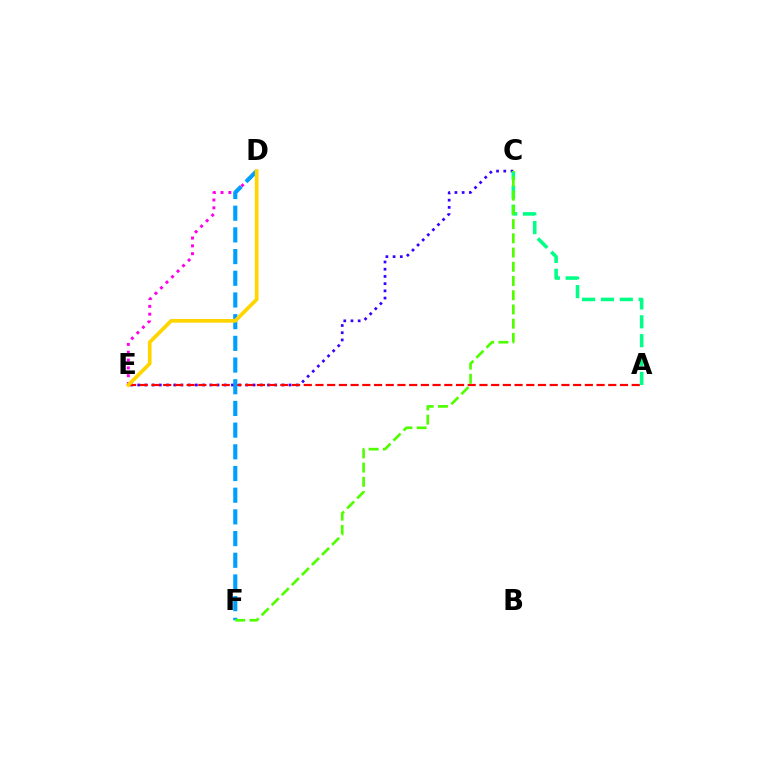{('C', 'E'): [{'color': '#3700ff', 'line_style': 'dotted', 'thickness': 1.96}], ('A', 'C'): [{'color': '#00ff86', 'line_style': 'dashed', 'thickness': 2.56}], ('D', 'E'): [{'color': '#ff00ed', 'line_style': 'dotted', 'thickness': 2.12}, {'color': '#ffd500', 'line_style': 'solid', 'thickness': 2.67}], ('A', 'E'): [{'color': '#ff0000', 'line_style': 'dashed', 'thickness': 1.59}], ('D', 'F'): [{'color': '#009eff', 'line_style': 'dashed', 'thickness': 2.95}], ('C', 'F'): [{'color': '#4fff00', 'line_style': 'dashed', 'thickness': 1.93}]}